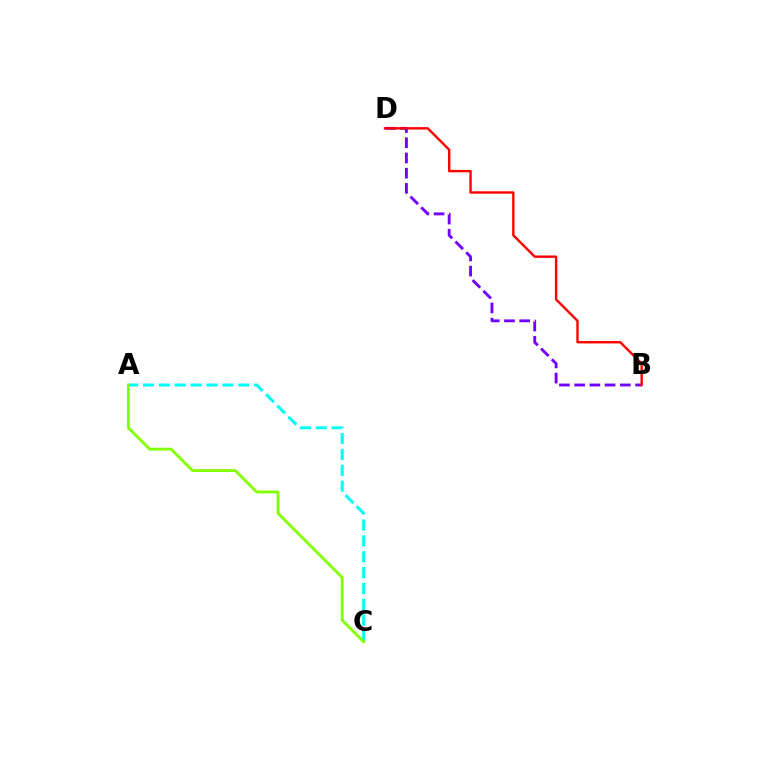{('B', 'D'): [{'color': '#7200ff', 'line_style': 'dashed', 'thickness': 2.07}, {'color': '#ff0000', 'line_style': 'solid', 'thickness': 1.72}], ('A', 'C'): [{'color': '#00fff6', 'line_style': 'dashed', 'thickness': 2.16}, {'color': '#84ff00', 'line_style': 'solid', 'thickness': 2.05}]}